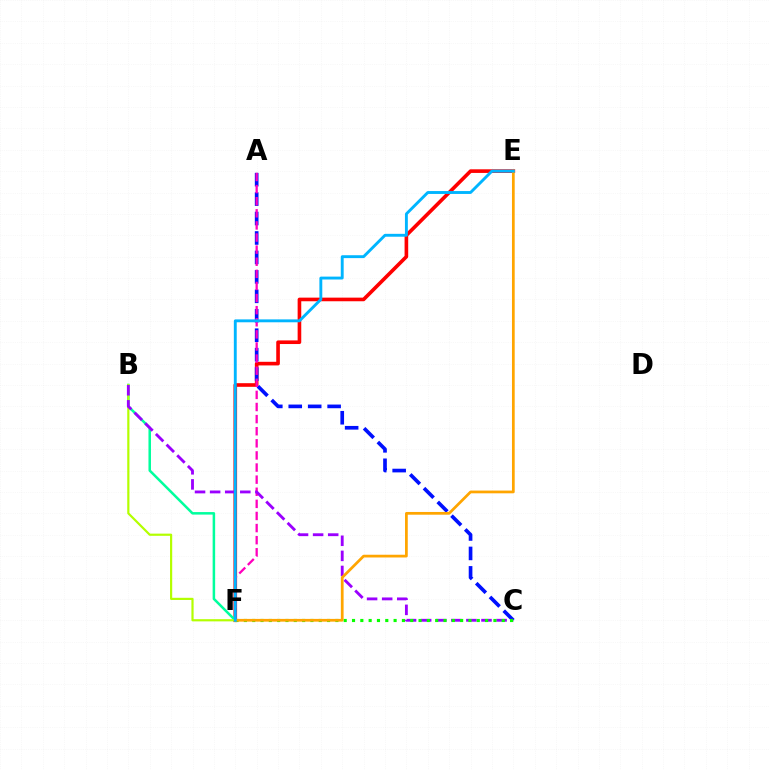{('E', 'F'): [{'color': '#ff0000', 'line_style': 'solid', 'thickness': 2.61}, {'color': '#ffa500', 'line_style': 'solid', 'thickness': 1.97}, {'color': '#00b5ff', 'line_style': 'solid', 'thickness': 2.08}], ('B', 'F'): [{'color': '#00ff9d', 'line_style': 'solid', 'thickness': 1.81}, {'color': '#b3ff00', 'line_style': 'solid', 'thickness': 1.57}], ('A', 'C'): [{'color': '#0010ff', 'line_style': 'dashed', 'thickness': 2.64}], ('A', 'F'): [{'color': '#ff00bd', 'line_style': 'dashed', 'thickness': 1.64}], ('B', 'C'): [{'color': '#9b00ff', 'line_style': 'dashed', 'thickness': 2.05}], ('C', 'F'): [{'color': '#08ff00', 'line_style': 'dotted', 'thickness': 2.26}]}